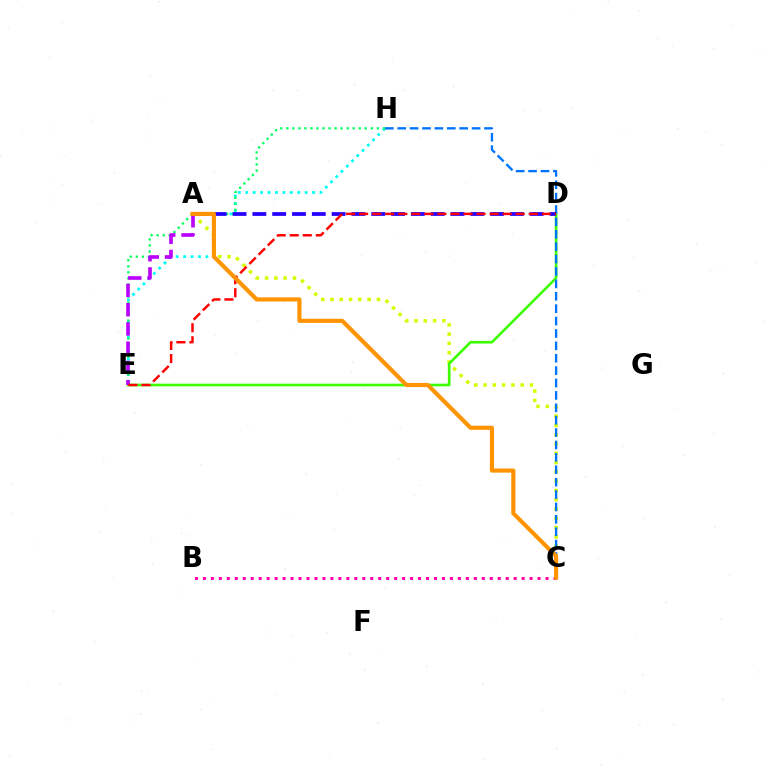{('A', 'C'): [{'color': '#d1ff00', 'line_style': 'dotted', 'thickness': 2.52}, {'color': '#ff9400', 'line_style': 'solid', 'thickness': 2.98}], ('E', 'H'): [{'color': '#00fff6', 'line_style': 'dotted', 'thickness': 2.02}, {'color': '#00ff5c', 'line_style': 'dotted', 'thickness': 1.64}], ('D', 'E'): [{'color': '#3dff00', 'line_style': 'solid', 'thickness': 1.91}, {'color': '#ff0000', 'line_style': 'dashed', 'thickness': 1.77}], ('C', 'H'): [{'color': '#0074ff', 'line_style': 'dashed', 'thickness': 1.68}], ('A', 'D'): [{'color': '#2500ff', 'line_style': 'dashed', 'thickness': 2.69}], ('B', 'C'): [{'color': '#ff00ac', 'line_style': 'dotted', 'thickness': 2.16}], ('A', 'E'): [{'color': '#b900ff', 'line_style': 'dashed', 'thickness': 2.61}]}